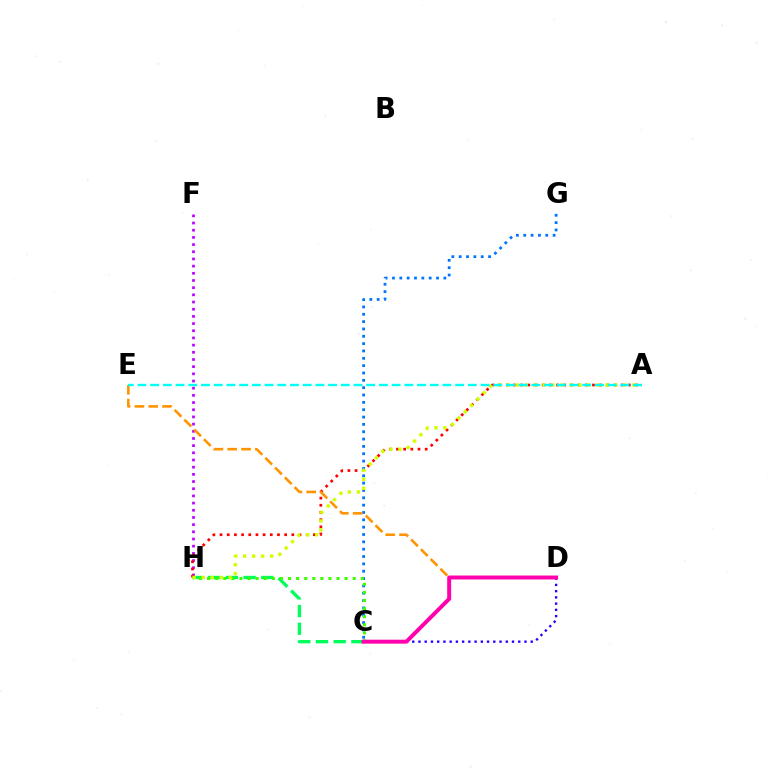{('F', 'H'): [{'color': '#b900ff', 'line_style': 'dotted', 'thickness': 1.95}], ('C', 'D'): [{'color': '#2500ff', 'line_style': 'dotted', 'thickness': 1.69}, {'color': '#ff00ac', 'line_style': 'solid', 'thickness': 2.84}], ('A', 'H'): [{'color': '#ff0000', 'line_style': 'dotted', 'thickness': 1.95}, {'color': '#d1ff00', 'line_style': 'dotted', 'thickness': 2.44}], ('C', 'G'): [{'color': '#0074ff', 'line_style': 'dotted', 'thickness': 1.99}], ('C', 'H'): [{'color': '#00ff5c', 'line_style': 'dashed', 'thickness': 2.41}, {'color': '#3dff00', 'line_style': 'dotted', 'thickness': 2.2}], ('D', 'E'): [{'color': '#ff9400', 'line_style': 'dashed', 'thickness': 1.88}], ('A', 'E'): [{'color': '#00fff6', 'line_style': 'dashed', 'thickness': 1.73}]}